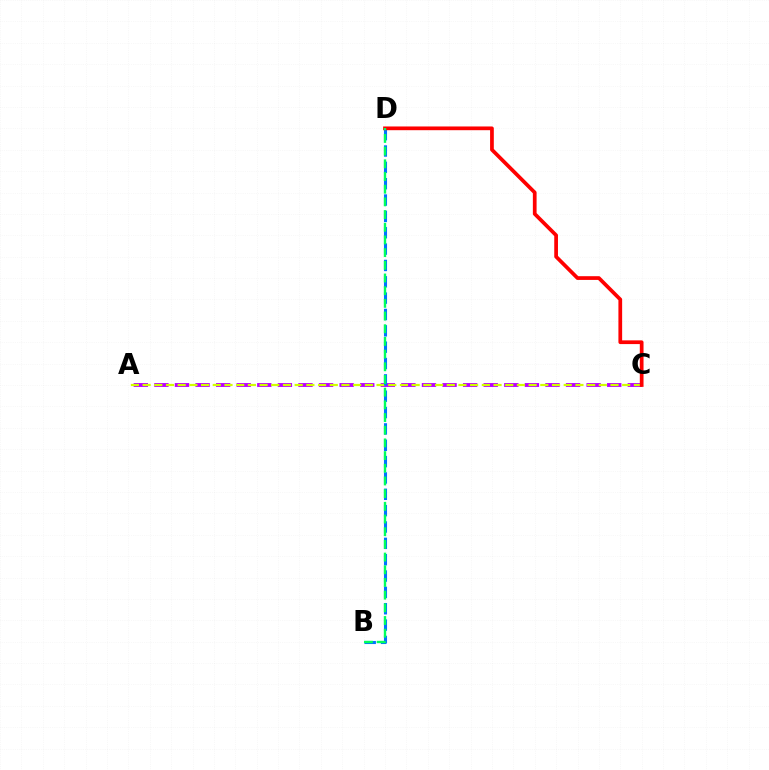{('A', 'C'): [{'color': '#b900ff', 'line_style': 'dashed', 'thickness': 2.8}, {'color': '#d1ff00', 'line_style': 'dashed', 'thickness': 1.59}], ('B', 'D'): [{'color': '#0074ff', 'line_style': 'dashed', 'thickness': 2.22}, {'color': '#00ff5c', 'line_style': 'dashed', 'thickness': 1.72}], ('C', 'D'): [{'color': '#ff0000', 'line_style': 'solid', 'thickness': 2.68}]}